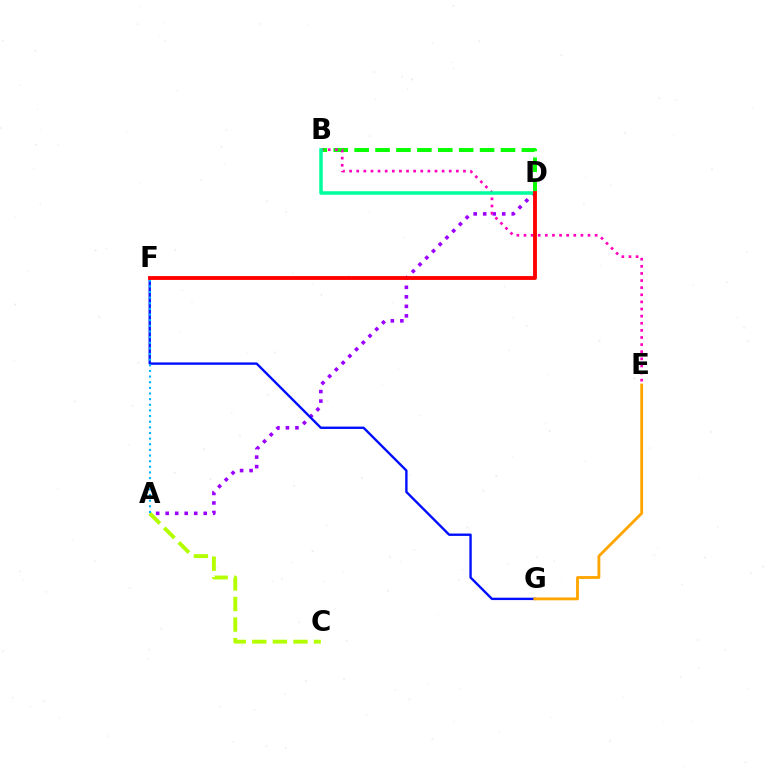{('A', 'D'): [{'color': '#9b00ff', 'line_style': 'dotted', 'thickness': 2.58}], ('B', 'D'): [{'color': '#08ff00', 'line_style': 'dashed', 'thickness': 2.84}, {'color': '#00ff9d', 'line_style': 'solid', 'thickness': 2.54}], ('F', 'G'): [{'color': '#0010ff', 'line_style': 'solid', 'thickness': 1.71}], ('E', 'G'): [{'color': '#ffa500', 'line_style': 'solid', 'thickness': 2.04}], ('A', 'C'): [{'color': '#b3ff00', 'line_style': 'dashed', 'thickness': 2.79}], ('B', 'E'): [{'color': '#ff00bd', 'line_style': 'dotted', 'thickness': 1.93}], ('A', 'F'): [{'color': '#00b5ff', 'line_style': 'dotted', 'thickness': 1.53}], ('D', 'F'): [{'color': '#ff0000', 'line_style': 'solid', 'thickness': 2.77}]}